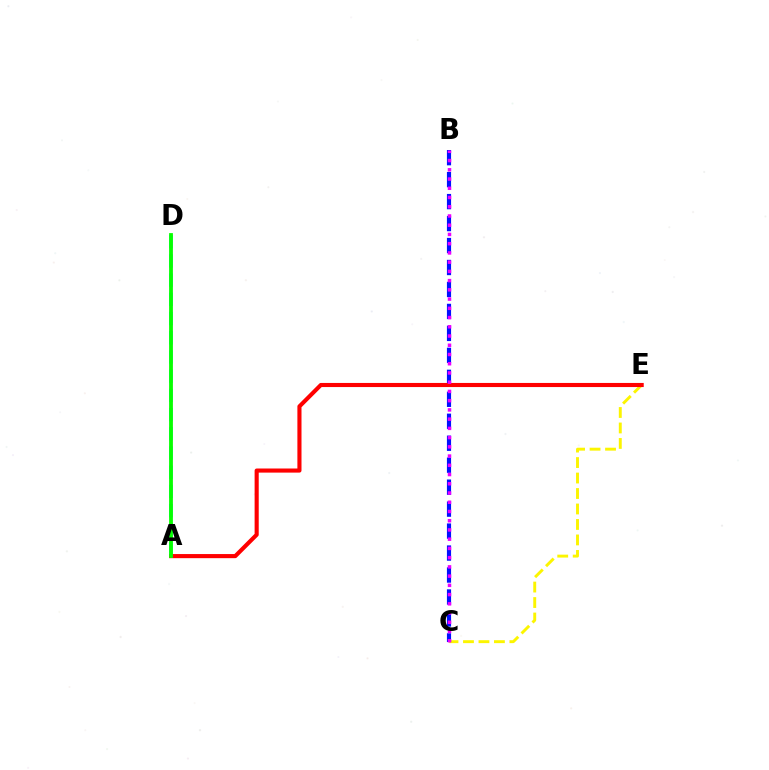{('A', 'D'): [{'color': '#00fff6', 'line_style': 'dashed', 'thickness': 2.61}, {'color': '#08ff00', 'line_style': 'solid', 'thickness': 2.74}], ('C', 'E'): [{'color': '#fcf500', 'line_style': 'dashed', 'thickness': 2.1}], ('B', 'C'): [{'color': '#0010ff', 'line_style': 'dashed', 'thickness': 2.98}, {'color': '#ee00ff', 'line_style': 'dotted', 'thickness': 2.51}], ('A', 'E'): [{'color': '#ff0000', 'line_style': 'solid', 'thickness': 2.96}]}